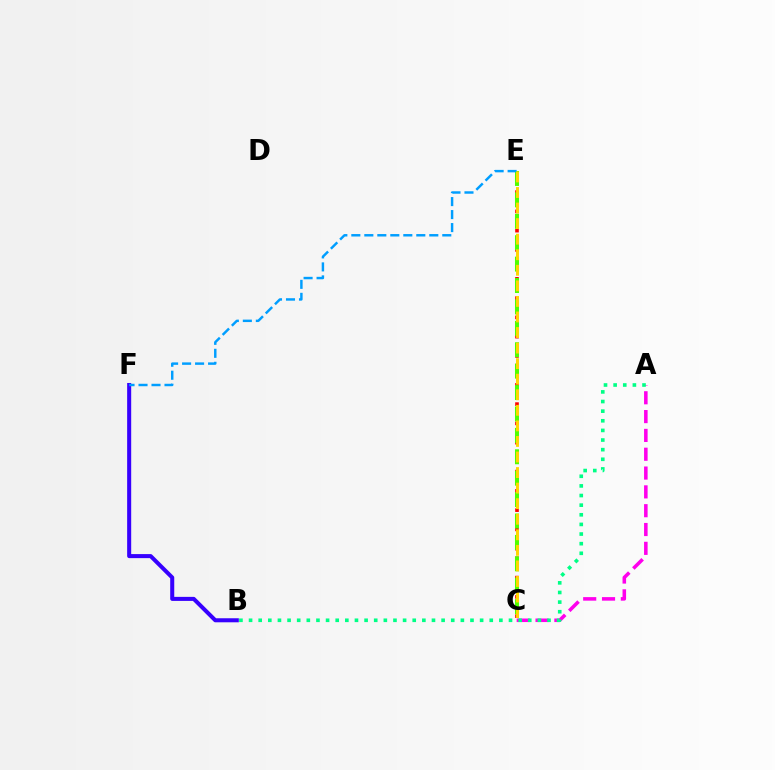{('C', 'E'): [{'color': '#ff0000', 'line_style': 'dotted', 'thickness': 2.62}, {'color': '#4fff00', 'line_style': 'dashed', 'thickness': 2.91}, {'color': '#ffd500', 'line_style': 'dashed', 'thickness': 2.11}], ('A', 'C'): [{'color': '#ff00ed', 'line_style': 'dashed', 'thickness': 2.56}], ('A', 'B'): [{'color': '#00ff86', 'line_style': 'dotted', 'thickness': 2.62}], ('B', 'F'): [{'color': '#3700ff', 'line_style': 'solid', 'thickness': 2.91}], ('E', 'F'): [{'color': '#009eff', 'line_style': 'dashed', 'thickness': 1.77}]}